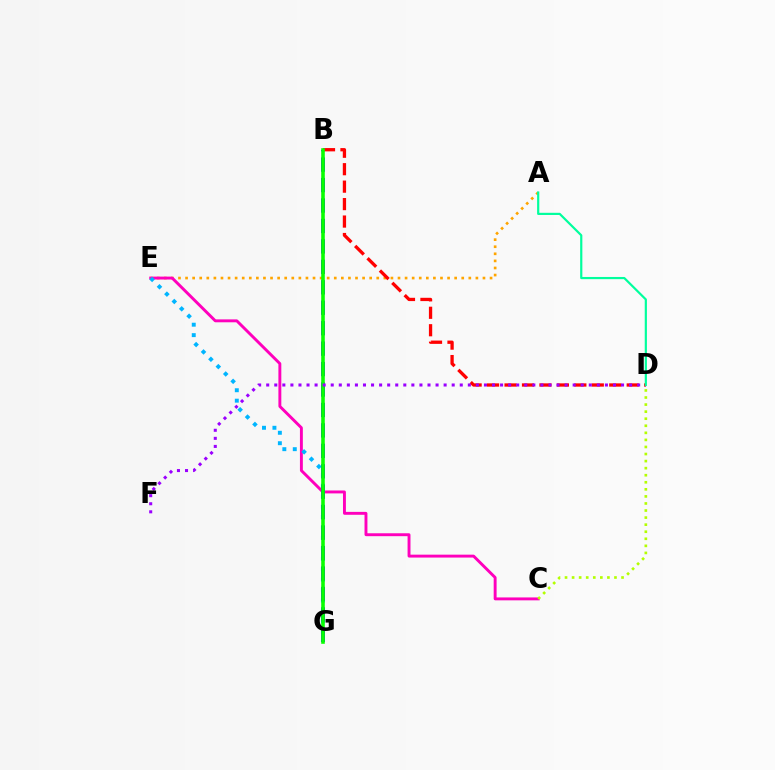{('A', 'E'): [{'color': '#ffa500', 'line_style': 'dotted', 'thickness': 1.92}], ('C', 'E'): [{'color': '#ff00bd', 'line_style': 'solid', 'thickness': 2.1}], ('E', 'G'): [{'color': '#00b5ff', 'line_style': 'dotted', 'thickness': 2.83}], ('B', 'G'): [{'color': '#0010ff', 'line_style': 'dashed', 'thickness': 2.78}, {'color': '#08ff00', 'line_style': 'solid', 'thickness': 2.58}], ('C', 'D'): [{'color': '#b3ff00', 'line_style': 'dotted', 'thickness': 1.92}], ('B', 'D'): [{'color': '#ff0000', 'line_style': 'dashed', 'thickness': 2.37}], ('D', 'F'): [{'color': '#9b00ff', 'line_style': 'dotted', 'thickness': 2.19}], ('A', 'D'): [{'color': '#00ff9d', 'line_style': 'solid', 'thickness': 1.57}]}